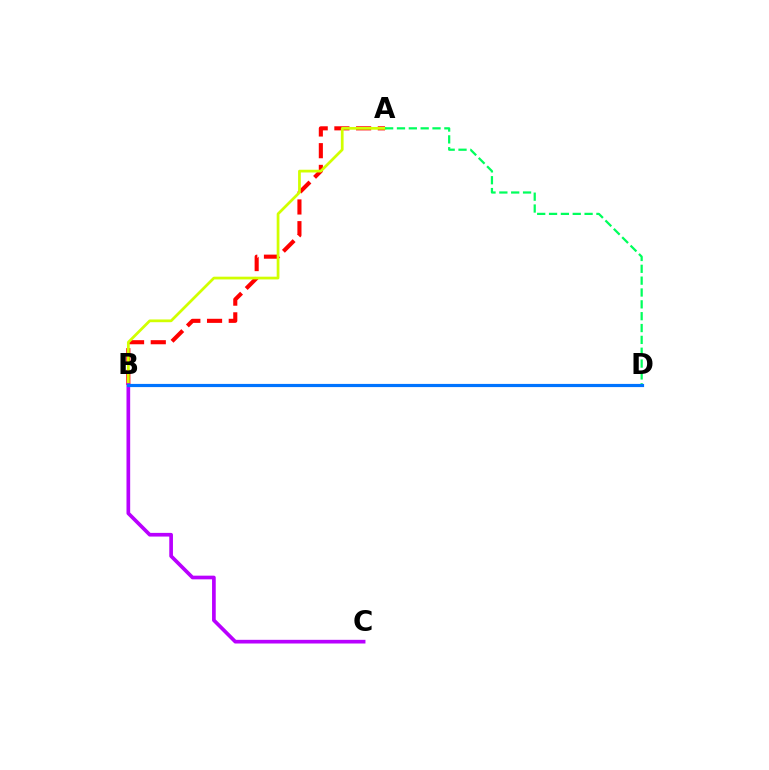{('A', 'B'): [{'color': '#ff0000', 'line_style': 'dashed', 'thickness': 2.95}, {'color': '#d1ff00', 'line_style': 'solid', 'thickness': 1.97}], ('B', 'C'): [{'color': '#b900ff', 'line_style': 'solid', 'thickness': 2.65}], ('A', 'D'): [{'color': '#00ff5c', 'line_style': 'dashed', 'thickness': 1.61}], ('B', 'D'): [{'color': '#0074ff', 'line_style': 'solid', 'thickness': 2.29}]}